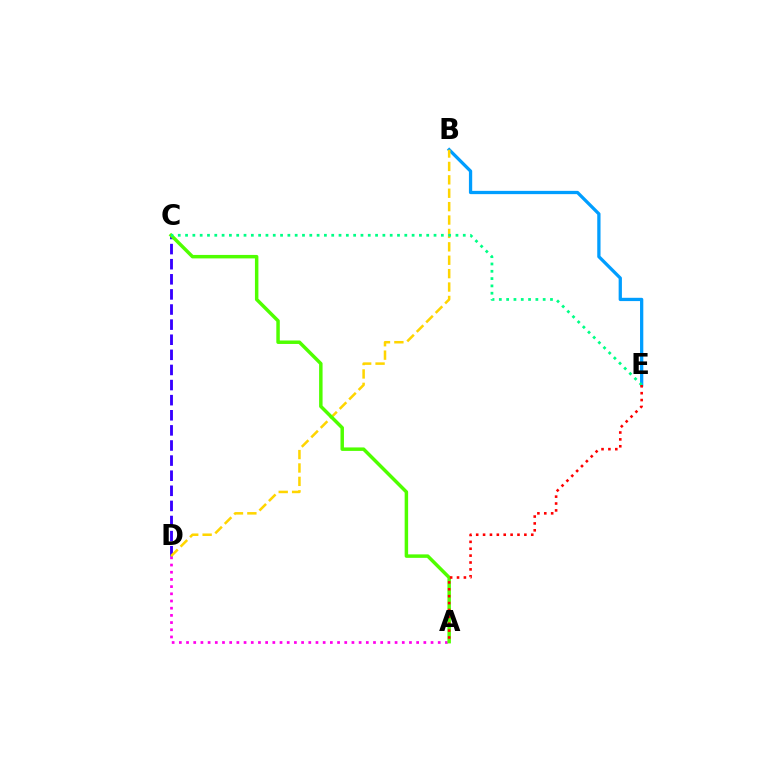{('A', 'D'): [{'color': '#ff00ed', 'line_style': 'dotted', 'thickness': 1.95}], ('C', 'D'): [{'color': '#3700ff', 'line_style': 'dashed', 'thickness': 2.05}], ('B', 'E'): [{'color': '#009eff', 'line_style': 'solid', 'thickness': 2.36}], ('B', 'D'): [{'color': '#ffd500', 'line_style': 'dashed', 'thickness': 1.82}], ('A', 'C'): [{'color': '#4fff00', 'line_style': 'solid', 'thickness': 2.5}], ('C', 'E'): [{'color': '#00ff86', 'line_style': 'dotted', 'thickness': 1.99}], ('A', 'E'): [{'color': '#ff0000', 'line_style': 'dotted', 'thickness': 1.87}]}